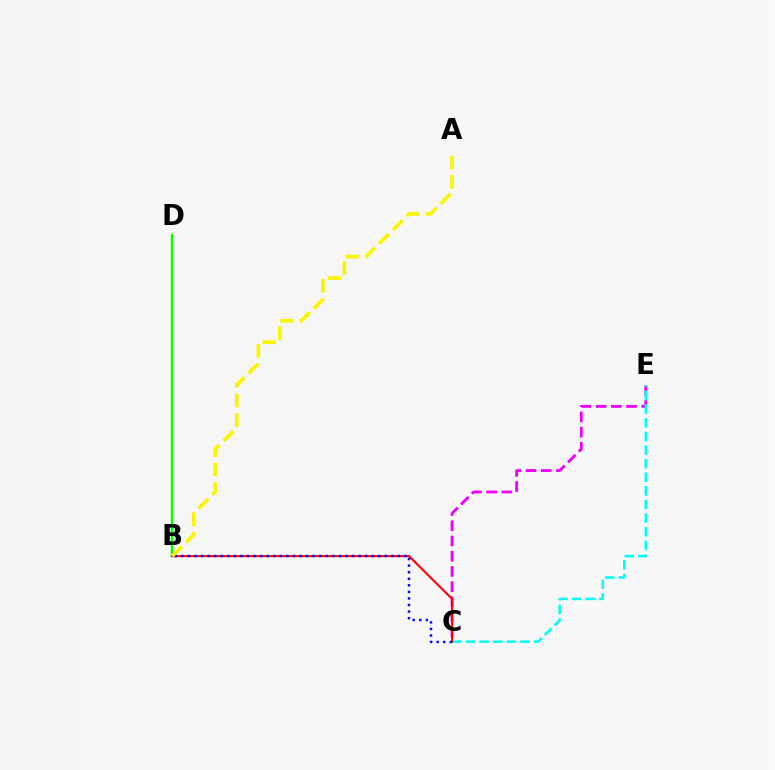{('C', 'E'): [{'color': '#ee00ff', 'line_style': 'dashed', 'thickness': 2.07}, {'color': '#00fff6', 'line_style': 'dashed', 'thickness': 1.85}], ('B', 'D'): [{'color': '#08ff00', 'line_style': 'solid', 'thickness': 1.77}], ('B', 'C'): [{'color': '#ff0000', 'line_style': 'solid', 'thickness': 1.5}, {'color': '#0010ff', 'line_style': 'dotted', 'thickness': 1.78}], ('A', 'B'): [{'color': '#fcf500', 'line_style': 'dashed', 'thickness': 2.65}]}